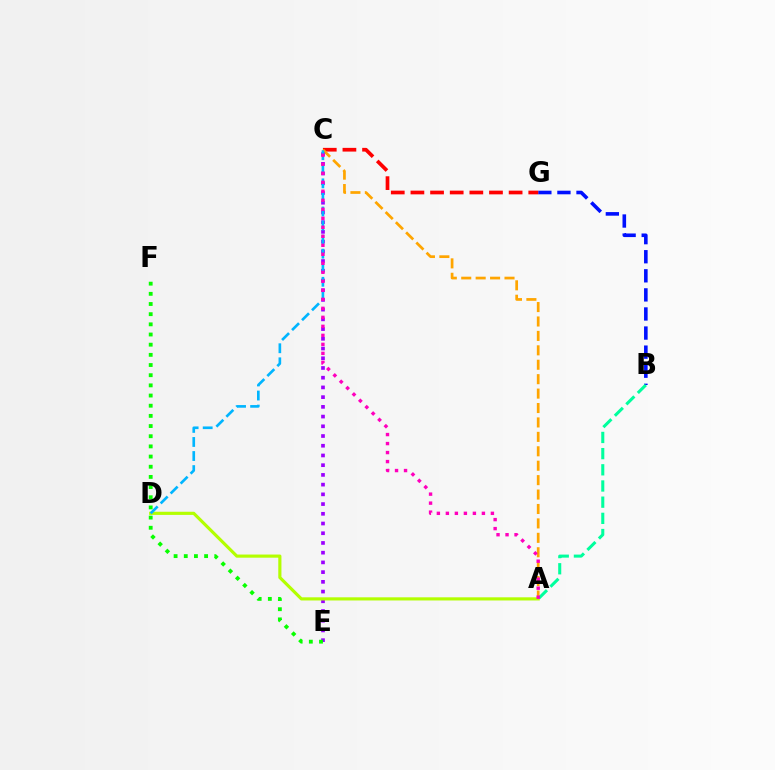{('B', 'G'): [{'color': '#0010ff', 'line_style': 'dashed', 'thickness': 2.59}], ('C', 'G'): [{'color': '#ff0000', 'line_style': 'dashed', 'thickness': 2.67}], ('A', 'C'): [{'color': '#ffa500', 'line_style': 'dashed', 'thickness': 1.96}, {'color': '#ff00bd', 'line_style': 'dotted', 'thickness': 2.45}], ('C', 'E'): [{'color': '#9b00ff', 'line_style': 'dotted', 'thickness': 2.64}], ('A', 'D'): [{'color': '#b3ff00', 'line_style': 'solid', 'thickness': 2.27}], ('C', 'D'): [{'color': '#00b5ff', 'line_style': 'dashed', 'thickness': 1.91}], ('A', 'B'): [{'color': '#00ff9d', 'line_style': 'dashed', 'thickness': 2.2}], ('E', 'F'): [{'color': '#08ff00', 'line_style': 'dotted', 'thickness': 2.76}]}